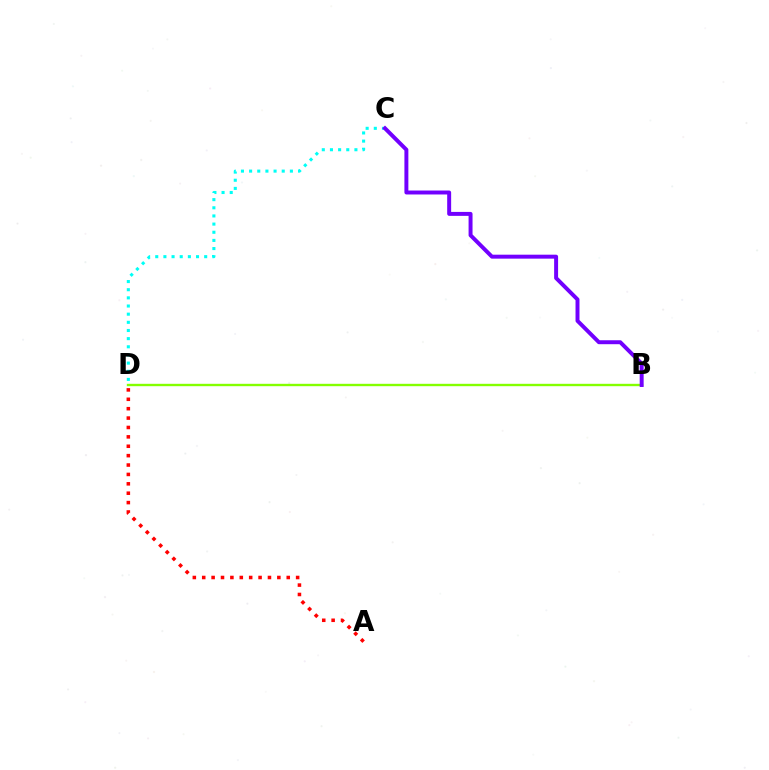{('C', 'D'): [{'color': '#00fff6', 'line_style': 'dotted', 'thickness': 2.22}], ('B', 'D'): [{'color': '#84ff00', 'line_style': 'solid', 'thickness': 1.71}], ('B', 'C'): [{'color': '#7200ff', 'line_style': 'solid', 'thickness': 2.85}], ('A', 'D'): [{'color': '#ff0000', 'line_style': 'dotted', 'thickness': 2.55}]}